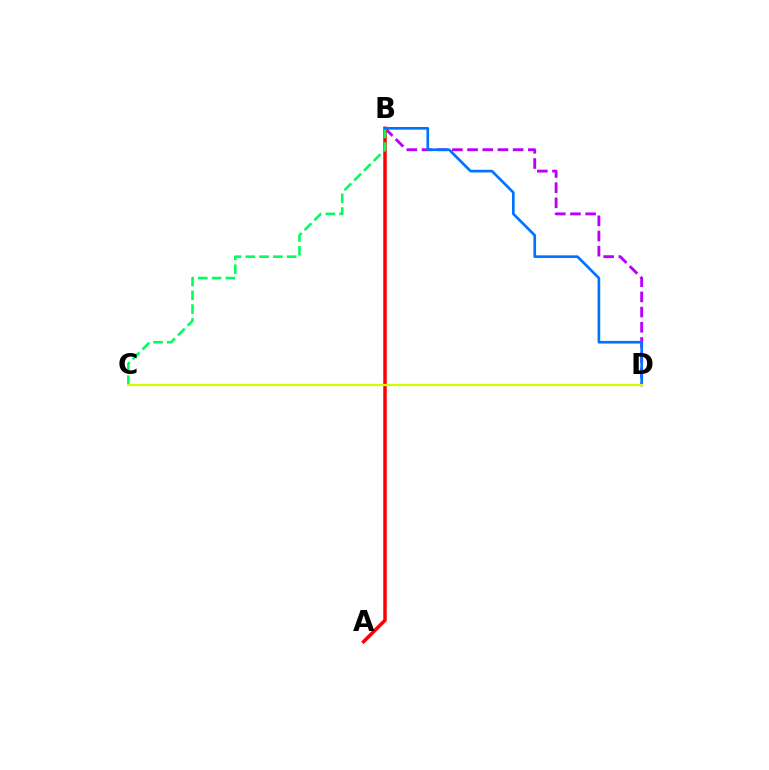{('B', 'D'): [{'color': '#b900ff', 'line_style': 'dashed', 'thickness': 2.06}, {'color': '#0074ff', 'line_style': 'solid', 'thickness': 1.92}], ('A', 'B'): [{'color': '#ff0000', 'line_style': 'solid', 'thickness': 2.51}], ('B', 'C'): [{'color': '#00ff5c', 'line_style': 'dashed', 'thickness': 1.87}], ('C', 'D'): [{'color': '#d1ff00', 'line_style': 'solid', 'thickness': 1.64}]}